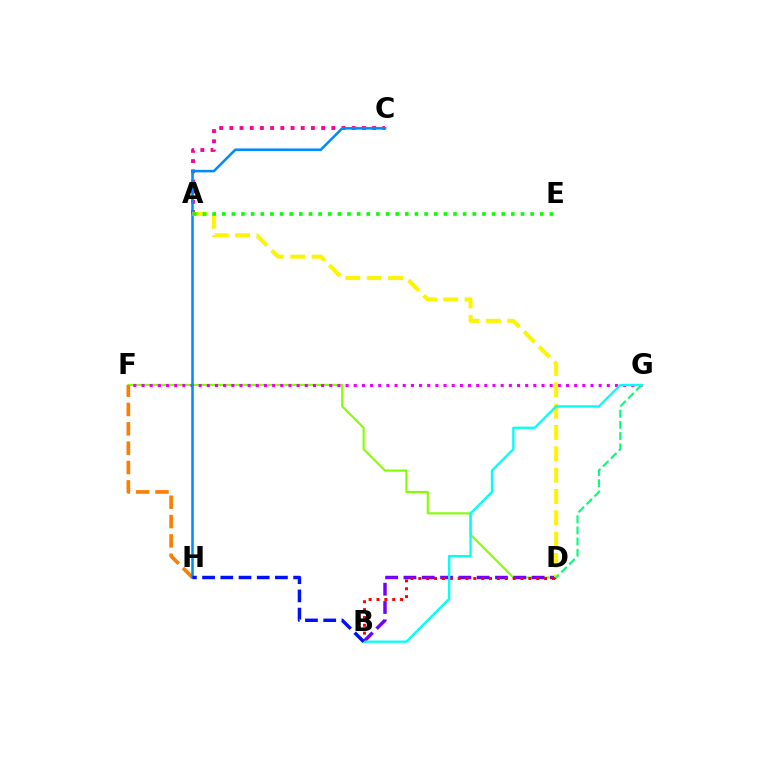{('D', 'F'): [{'color': '#84ff00', 'line_style': 'solid', 'thickness': 1.53}], ('B', 'D'): [{'color': '#7200ff', 'line_style': 'dashed', 'thickness': 2.49}, {'color': '#ff0000', 'line_style': 'dotted', 'thickness': 2.13}], ('A', 'C'): [{'color': '#ff0094', 'line_style': 'dotted', 'thickness': 2.77}], ('F', 'H'): [{'color': '#ff7c00', 'line_style': 'dashed', 'thickness': 2.63}], ('F', 'G'): [{'color': '#ee00ff', 'line_style': 'dotted', 'thickness': 2.22}], ('C', 'H'): [{'color': '#008cff', 'line_style': 'solid', 'thickness': 1.84}], ('A', 'D'): [{'color': '#fcf500', 'line_style': 'dashed', 'thickness': 2.9}], ('A', 'E'): [{'color': '#08ff00', 'line_style': 'dotted', 'thickness': 2.62}], ('D', 'G'): [{'color': '#00ff74', 'line_style': 'dashed', 'thickness': 1.52}], ('B', 'G'): [{'color': '#00fff6', 'line_style': 'solid', 'thickness': 1.65}], ('B', 'H'): [{'color': '#0010ff', 'line_style': 'dashed', 'thickness': 2.47}]}